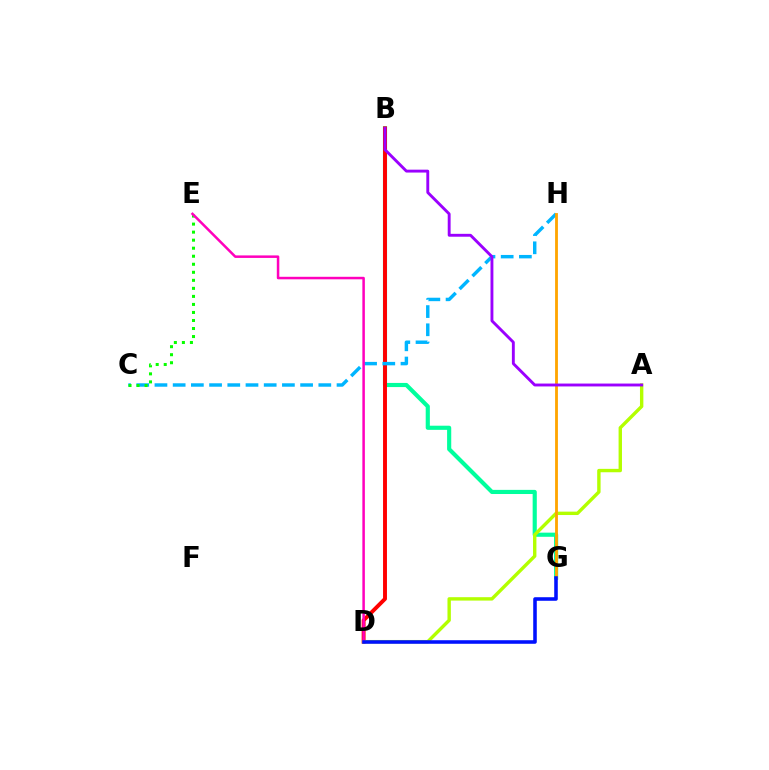{('B', 'G'): [{'color': '#00ff9d', 'line_style': 'solid', 'thickness': 2.98}], ('B', 'D'): [{'color': '#ff0000', 'line_style': 'solid', 'thickness': 2.82}], ('C', 'H'): [{'color': '#00b5ff', 'line_style': 'dashed', 'thickness': 2.47}], ('A', 'D'): [{'color': '#b3ff00', 'line_style': 'solid', 'thickness': 2.44}], ('C', 'E'): [{'color': '#08ff00', 'line_style': 'dotted', 'thickness': 2.18}], ('G', 'H'): [{'color': '#ffa500', 'line_style': 'solid', 'thickness': 2.04}], ('D', 'E'): [{'color': '#ff00bd', 'line_style': 'solid', 'thickness': 1.81}], ('A', 'B'): [{'color': '#9b00ff', 'line_style': 'solid', 'thickness': 2.08}], ('D', 'G'): [{'color': '#0010ff', 'line_style': 'solid', 'thickness': 2.57}]}